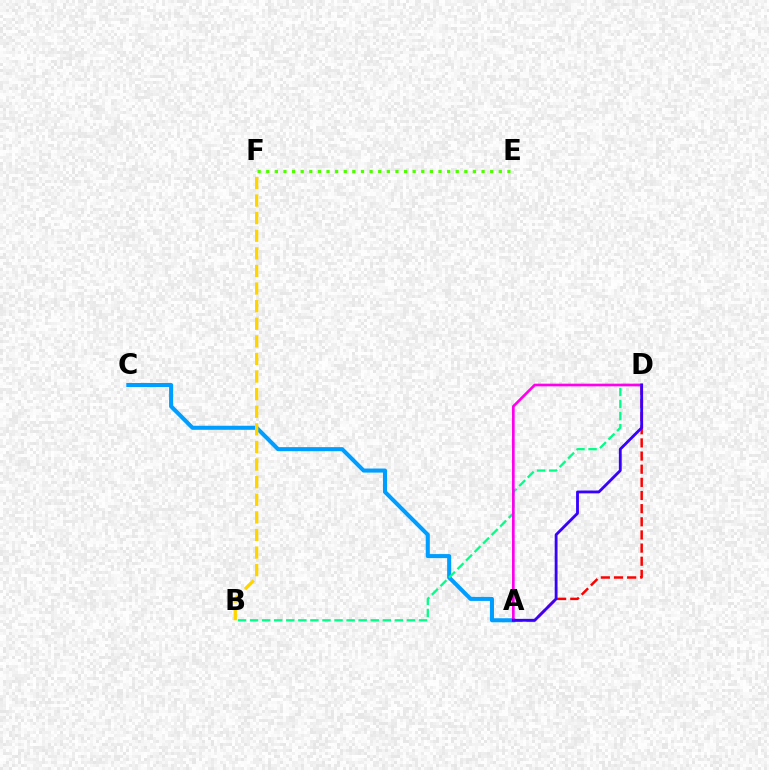{('A', 'C'): [{'color': '#009eff', 'line_style': 'solid', 'thickness': 2.92}], ('E', 'F'): [{'color': '#4fff00', 'line_style': 'dotted', 'thickness': 2.34}], ('B', 'D'): [{'color': '#00ff86', 'line_style': 'dashed', 'thickness': 1.64}], ('A', 'D'): [{'color': '#ff0000', 'line_style': 'dashed', 'thickness': 1.79}, {'color': '#ff00ed', 'line_style': 'solid', 'thickness': 1.93}, {'color': '#3700ff', 'line_style': 'solid', 'thickness': 2.04}], ('B', 'F'): [{'color': '#ffd500', 'line_style': 'dashed', 'thickness': 2.39}]}